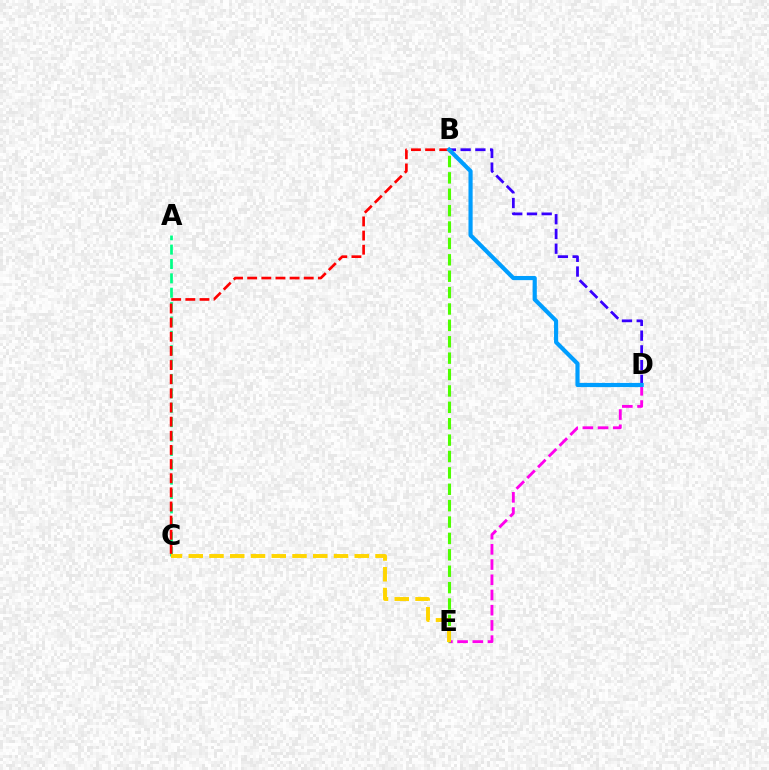{('D', 'E'): [{'color': '#ff00ed', 'line_style': 'dashed', 'thickness': 2.07}], ('A', 'C'): [{'color': '#00ff86', 'line_style': 'dashed', 'thickness': 1.95}], ('B', 'C'): [{'color': '#ff0000', 'line_style': 'dashed', 'thickness': 1.92}], ('B', 'D'): [{'color': '#3700ff', 'line_style': 'dashed', 'thickness': 2.0}, {'color': '#009eff', 'line_style': 'solid', 'thickness': 2.99}], ('B', 'E'): [{'color': '#4fff00', 'line_style': 'dashed', 'thickness': 2.23}], ('C', 'E'): [{'color': '#ffd500', 'line_style': 'dashed', 'thickness': 2.82}]}